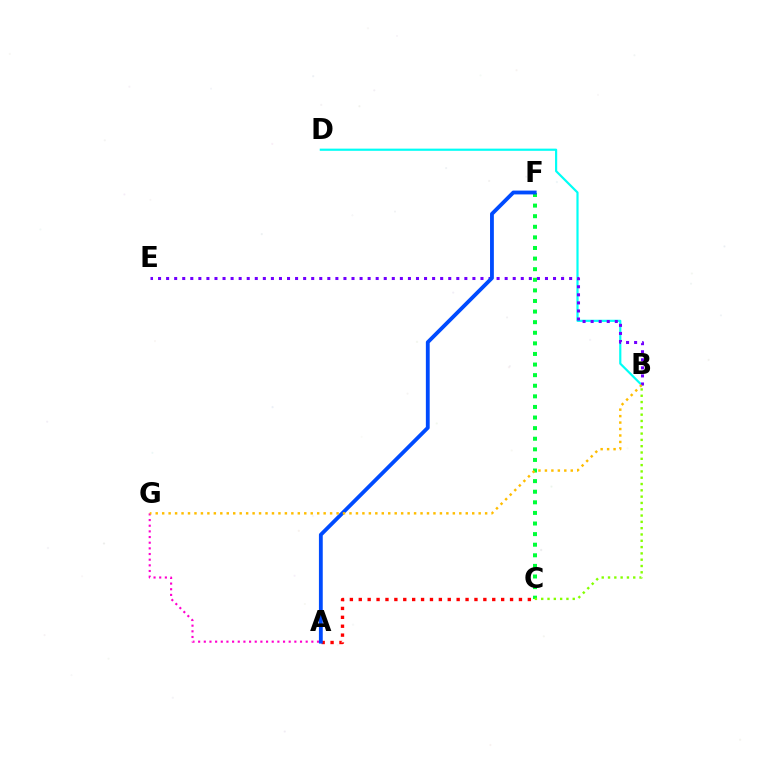{('A', 'G'): [{'color': '#ff00cf', 'line_style': 'dotted', 'thickness': 1.54}], ('B', 'D'): [{'color': '#00fff6', 'line_style': 'solid', 'thickness': 1.57}], ('B', 'E'): [{'color': '#7200ff', 'line_style': 'dotted', 'thickness': 2.19}], ('A', 'C'): [{'color': '#ff0000', 'line_style': 'dotted', 'thickness': 2.42}], ('C', 'F'): [{'color': '#00ff39', 'line_style': 'dotted', 'thickness': 2.88}], ('B', 'C'): [{'color': '#84ff00', 'line_style': 'dotted', 'thickness': 1.71}], ('A', 'F'): [{'color': '#004bff', 'line_style': 'solid', 'thickness': 2.76}], ('B', 'G'): [{'color': '#ffbd00', 'line_style': 'dotted', 'thickness': 1.75}]}